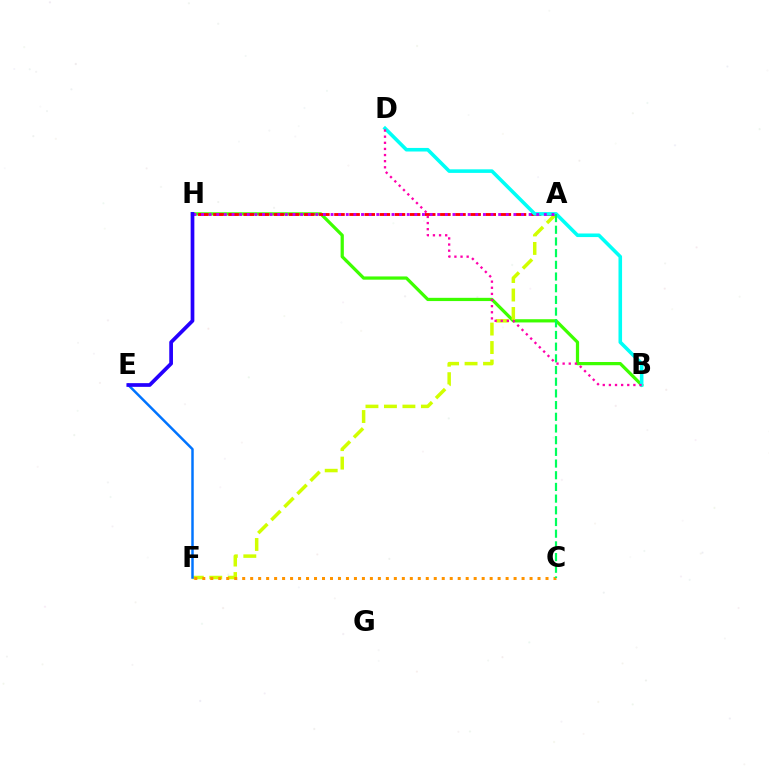{('B', 'H'): [{'color': '#3dff00', 'line_style': 'solid', 'thickness': 2.33}], ('A', 'F'): [{'color': '#d1ff00', 'line_style': 'dashed', 'thickness': 2.51}], ('A', 'H'): [{'color': '#ff0000', 'line_style': 'dashed', 'thickness': 2.05}, {'color': '#b900ff', 'line_style': 'dotted', 'thickness': 2.07}], ('E', 'F'): [{'color': '#0074ff', 'line_style': 'solid', 'thickness': 1.79}], ('B', 'D'): [{'color': '#00fff6', 'line_style': 'solid', 'thickness': 2.57}, {'color': '#ff00ac', 'line_style': 'dotted', 'thickness': 1.66}], ('C', 'F'): [{'color': '#ff9400', 'line_style': 'dotted', 'thickness': 2.17}], ('E', 'H'): [{'color': '#2500ff', 'line_style': 'solid', 'thickness': 2.67}], ('A', 'C'): [{'color': '#00ff5c', 'line_style': 'dashed', 'thickness': 1.59}]}